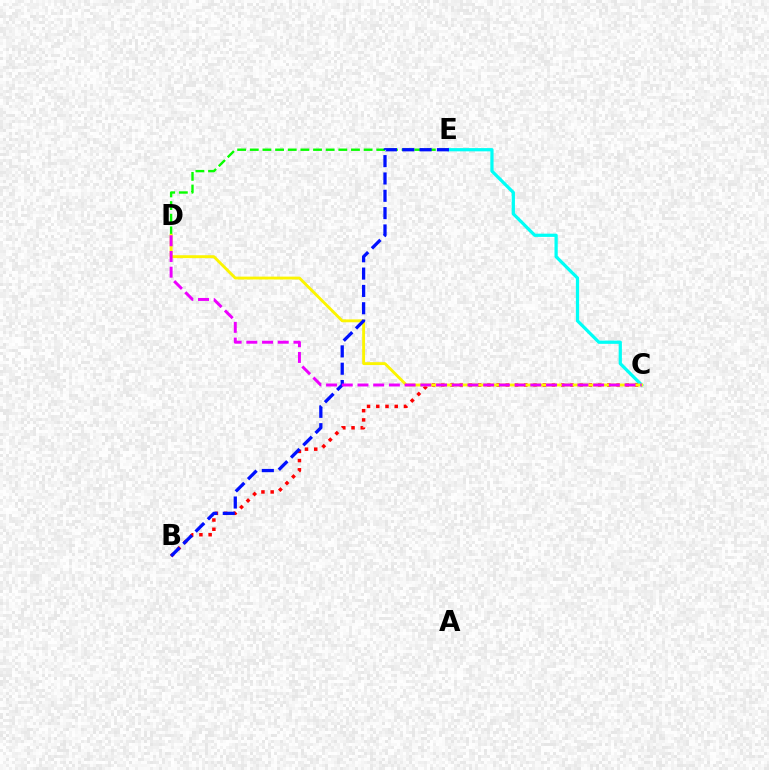{('D', 'E'): [{'color': '#08ff00', 'line_style': 'dashed', 'thickness': 1.72}], ('B', 'C'): [{'color': '#ff0000', 'line_style': 'dotted', 'thickness': 2.51}], ('C', 'E'): [{'color': '#00fff6', 'line_style': 'solid', 'thickness': 2.33}], ('C', 'D'): [{'color': '#fcf500', 'line_style': 'solid', 'thickness': 2.07}, {'color': '#ee00ff', 'line_style': 'dashed', 'thickness': 2.13}], ('B', 'E'): [{'color': '#0010ff', 'line_style': 'dashed', 'thickness': 2.35}]}